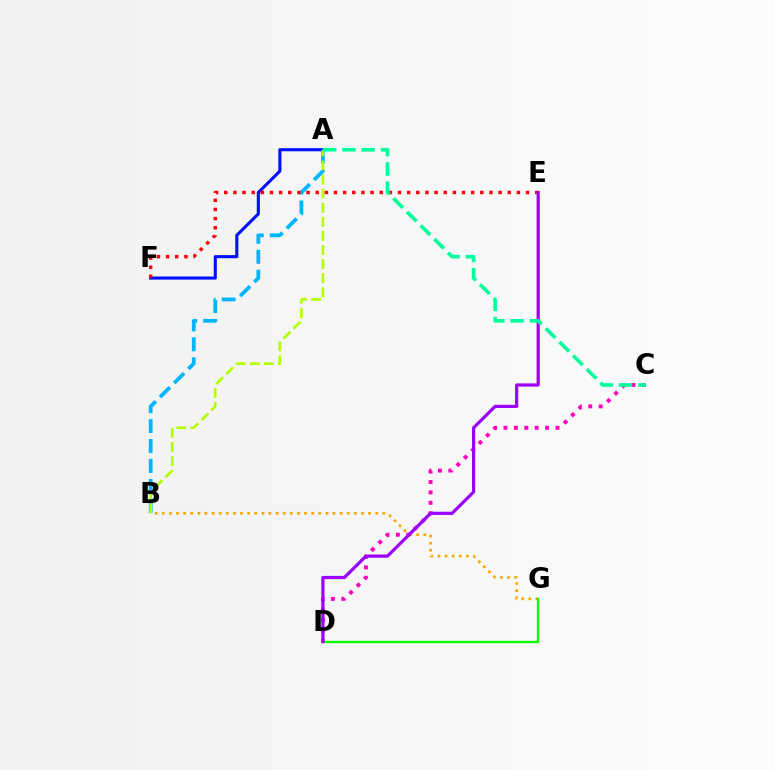{('B', 'G'): [{'color': '#ffa500', 'line_style': 'dotted', 'thickness': 1.93}], ('C', 'D'): [{'color': '#ff00bd', 'line_style': 'dotted', 'thickness': 2.83}], ('A', 'B'): [{'color': '#00b5ff', 'line_style': 'dashed', 'thickness': 2.71}, {'color': '#b3ff00', 'line_style': 'dashed', 'thickness': 1.91}], ('A', 'F'): [{'color': '#0010ff', 'line_style': 'solid', 'thickness': 2.23}], ('D', 'G'): [{'color': '#08ff00', 'line_style': 'solid', 'thickness': 1.67}], ('E', 'F'): [{'color': '#ff0000', 'line_style': 'dotted', 'thickness': 2.48}], ('D', 'E'): [{'color': '#9b00ff', 'line_style': 'solid', 'thickness': 2.31}], ('A', 'C'): [{'color': '#00ff9d', 'line_style': 'dashed', 'thickness': 2.62}]}